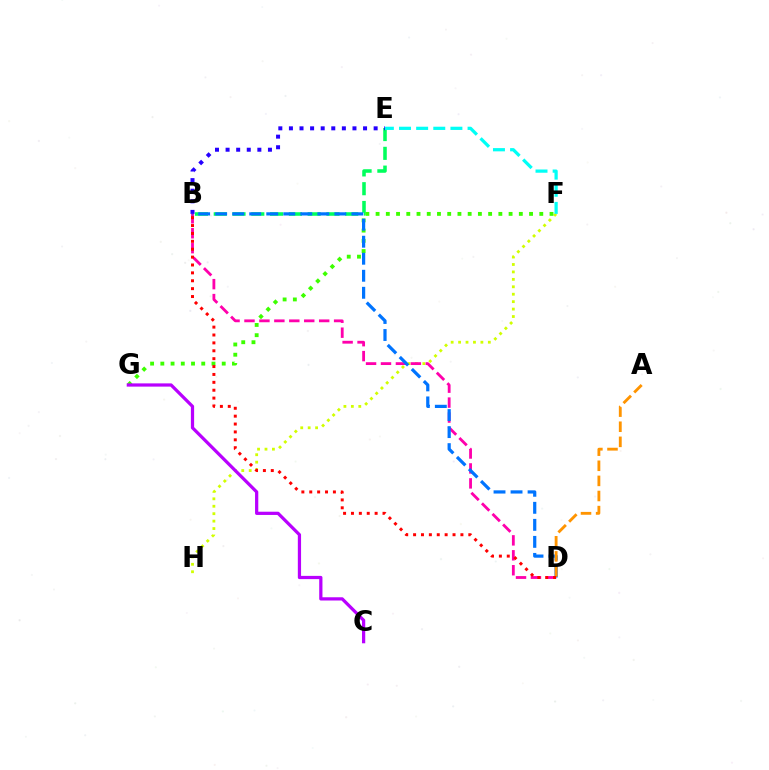{('B', 'E'): [{'color': '#00ff5c', 'line_style': 'dashed', 'thickness': 2.55}, {'color': '#2500ff', 'line_style': 'dotted', 'thickness': 2.88}], ('F', 'H'): [{'color': '#d1ff00', 'line_style': 'dotted', 'thickness': 2.02}], ('E', 'F'): [{'color': '#00fff6', 'line_style': 'dashed', 'thickness': 2.33}], ('F', 'G'): [{'color': '#3dff00', 'line_style': 'dotted', 'thickness': 2.78}], ('B', 'D'): [{'color': '#ff00ac', 'line_style': 'dashed', 'thickness': 2.03}, {'color': '#0074ff', 'line_style': 'dashed', 'thickness': 2.31}, {'color': '#ff0000', 'line_style': 'dotted', 'thickness': 2.14}], ('C', 'G'): [{'color': '#b900ff', 'line_style': 'solid', 'thickness': 2.33}], ('A', 'D'): [{'color': '#ff9400', 'line_style': 'dashed', 'thickness': 2.05}]}